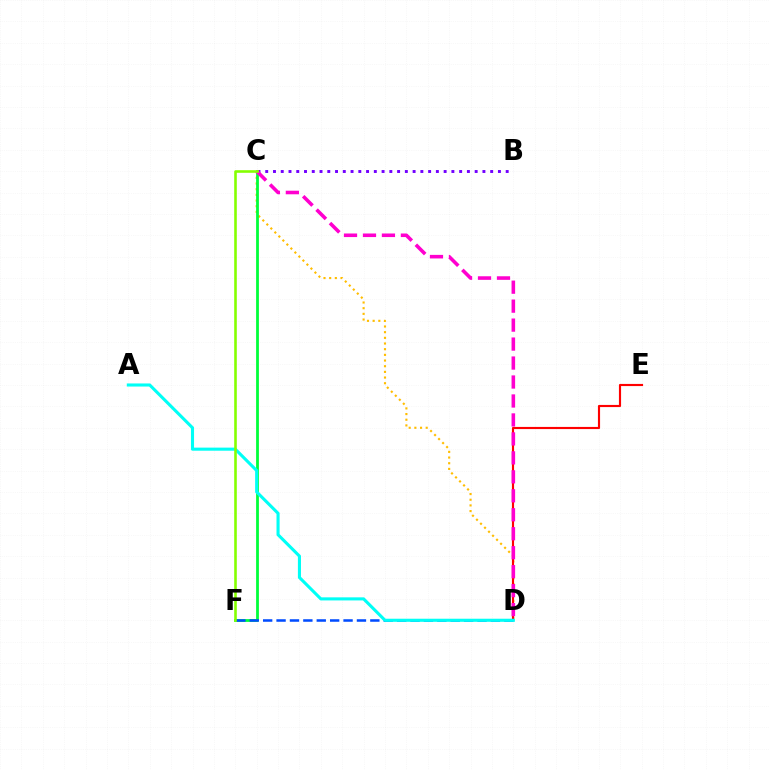{('C', 'D'): [{'color': '#ffbd00', 'line_style': 'dotted', 'thickness': 1.54}, {'color': '#ff00cf', 'line_style': 'dashed', 'thickness': 2.58}], ('D', 'E'): [{'color': '#ff0000', 'line_style': 'solid', 'thickness': 1.55}], ('B', 'C'): [{'color': '#7200ff', 'line_style': 'dotted', 'thickness': 2.11}], ('C', 'F'): [{'color': '#00ff39', 'line_style': 'solid', 'thickness': 2.01}, {'color': '#84ff00', 'line_style': 'solid', 'thickness': 1.87}], ('D', 'F'): [{'color': '#004bff', 'line_style': 'dashed', 'thickness': 1.82}], ('A', 'D'): [{'color': '#00fff6', 'line_style': 'solid', 'thickness': 2.23}]}